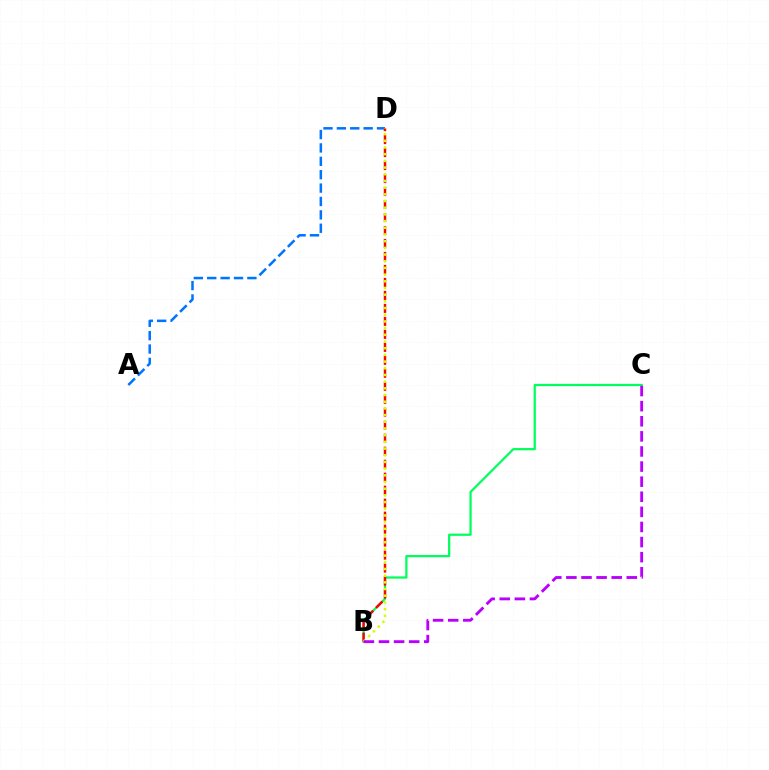{('B', 'C'): [{'color': '#00ff5c', 'line_style': 'solid', 'thickness': 1.61}, {'color': '#b900ff', 'line_style': 'dashed', 'thickness': 2.05}], ('A', 'D'): [{'color': '#0074ff', 'line_style': 'dashed', 'thickness': 1.82}], ('B', 'D'): [{'color': '#ff0000', 'line_style': 'dashed', 'thickness': 1.76}, {'color': '#d1ff00', 'line_style': 'dotted', 'thickness': 1.82}]}